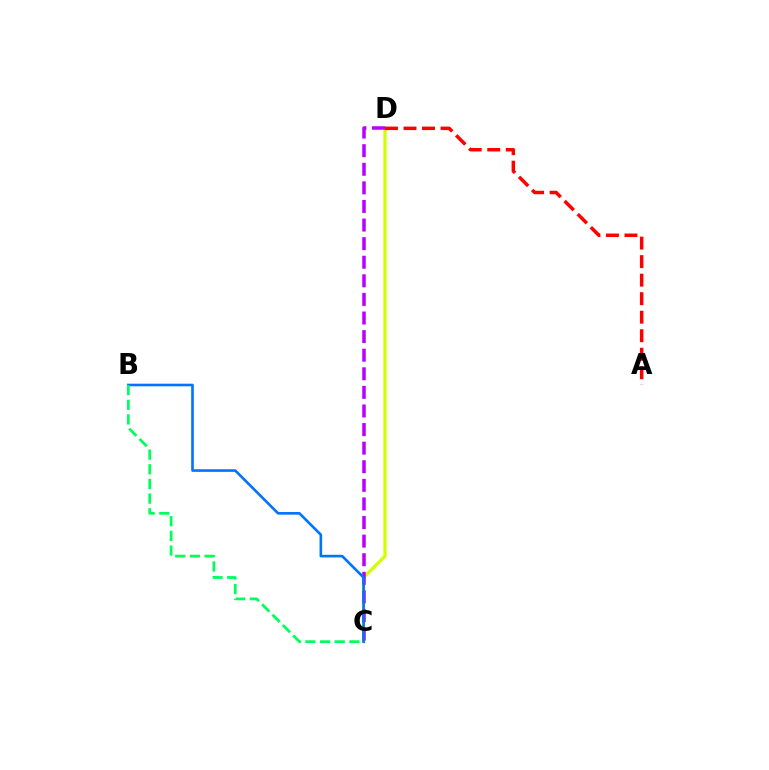{('C', 'D'): [{'color': '#d1ff00', 'line_style': 'solid', 'thickness': 2.35}, {'color': '#b900ff', 'line_style': 'dashed', 'thickness': 2.53}], ('B', 'C'): [{'color': '#0074ff', 'line_style': 'solid', 'thickness': 1.89}, {'color': '#00ff5c', 'line_style': 'dashed', 'thickness': 1.99}], ('A', 'D'): [{'color': '#ff0000', 'line_style': 'dashed', 'thickness': 2.52}]}